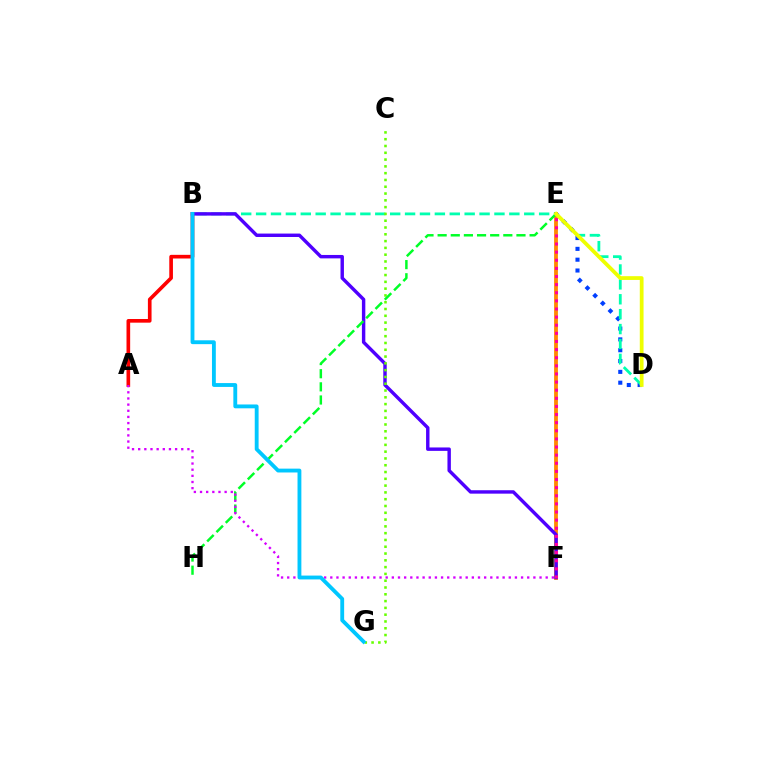{('D', 'E'): [{'color': '#003fff', 'line_style': 'dotted', 'thickness': 2.94}, {'color': '#eeff00', 'line_style': 'solid', 'thickness': 2.71}], ('E', 'F'): [{'color': '#ff8800', 'line_style': 'solid', 'thickness': 2.74}, {'color': '#ff00a0', 'line_style': 'dotted', 'thickness': 2.21}], ('B', 'D'): [{'color': '#00ffaf', 'line_style': 'dashed', 'thickness': 2.02}], ('A', 'B'): [{'color': '#ff0000', 'line_style': 'solid', 'thickness': 2.63}], ('B', 'F'): [{'color': '#4f00ff', 'line_style': 'solid', 'thickness': 2.46}], ('C', 'G'): [{'color': '#66ff00', 'line_style': 'dotted', 'thickness': 1.85}], ('E', 'H'): [{'color': '#00ff27', 'line_style': 'dashed', 'thickness': 1.78}], ('A', 'F'): [{'color': '#d600ff', 'line_style': 'dotted', 'thickness': 1.67}], ('B', 'G'): [{'color': '#00c7ff', 'line_style': 'solid', 'thickness': 2.77}]}